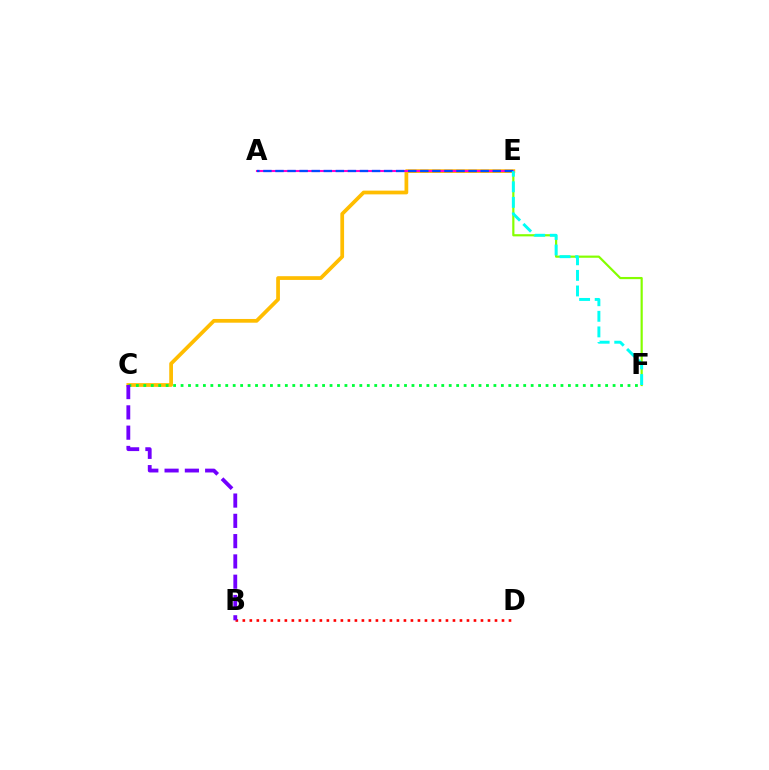{('E', 'F'): [{'color': '#84ff00', 'line_style': 'solid', 'thickness': 1.58}, {'color': '#00fff6', 'line_style': 'dashed', 'thickness': 2.12}], ('C', 'E'): [{'color': '#ffbd00', 'line_style': 'solid', 'thickness': 2.69}], ('A', 'E'): [{'color': '#ff00cf', 'line_style': 'solid', 'thickness': 1.51}, {'color': '#004bff', 'line_style': 'dashed', 'thickness': 1.64}], ('C', 'F'): [{'color': '#00ff39', 'line_style': 'dotted', 'thickness': 2.02}], ('B', 'D'): [{'color': '#ff0000', 'line_style': 'dotted', 'thickness': 1.9}], ('B', 'C'): [{'color': '#7200ff', 'line_style': 'dashed', 'thickness': 2.76}]}